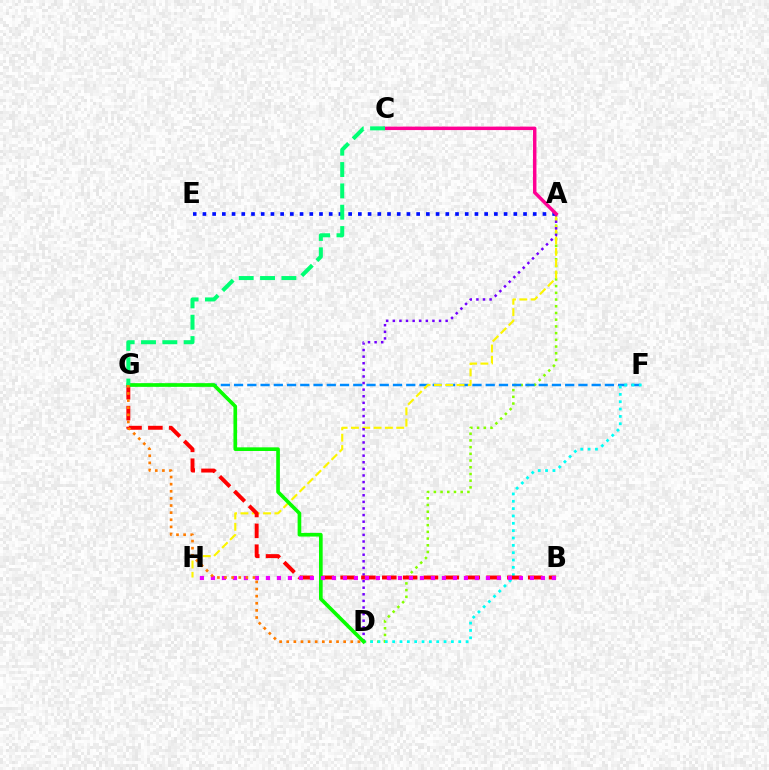{('A', 'D'): [{'color': '#84ff00', 'line_style': 'dotted', 'thickness': 1.82}, {'color': '#7200ff', 'line_style': 'dotted', 'thickness': 1.79}], ('F', 'G'): [{'color': '#008cff', 'line_style': 'dashed', 'thickness': 1.8}], ('A', 'E'): [{'color': '#0010ff', 'line_style': 'dotted', 'thickness': 2.64}], ('A', 'H'): [{'color': '#fcf500', 'line_style': 'dashed', 'thickness': 1.54}], ('D', 'F'): [{'color': '#00fff6', 'line_style': 'dotted', 'thickness': 2.0}], ('B', 'G'): [{'color': '#ff0000', 'line_style': 'dashed', 'thickness': 2.83}], ('D', 'G'): [{'color': '#08ff00', 'line_style': 'solid', 'thickness': 2.63}, {'color': '#ff7c00', 'line_style': 'dotted', 'thickness': 1.93}], ('B', 'H'): [{'color': '#ee00ff', 'line_style': 'dotted', 'thickness': 2.99}], ('A', 'C'): [{'color': '#ff0094', 'line_style': 'solid', 'thickness': 2.49}], ('C', 'G'): [{'color': '#00ff74', 'line_style': 'dashed', 'thickness': 2.9}]}